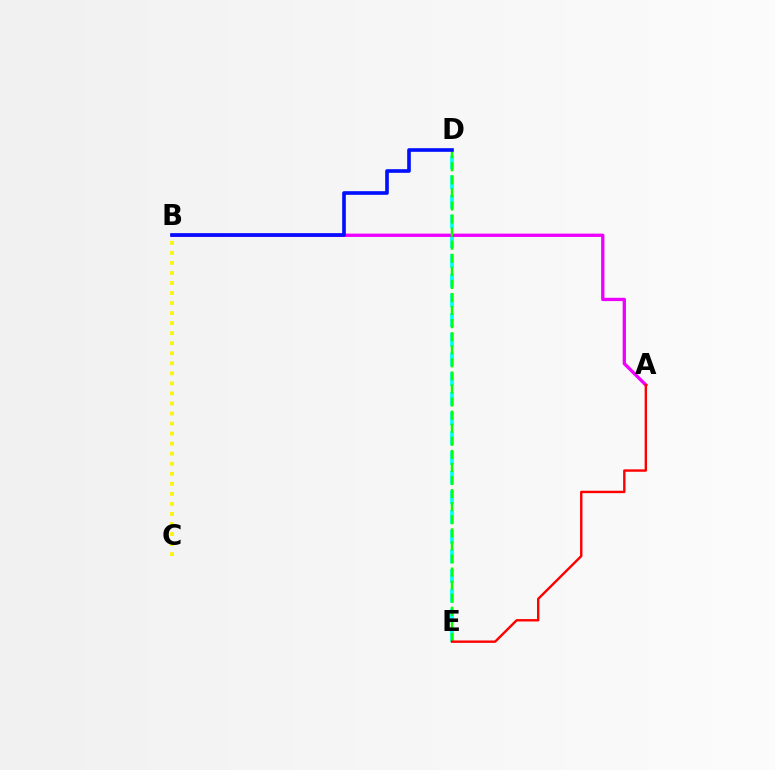{('D', 'E'): [{'color': '#00fff6', 'line_style': 'dashed', 'thickness': 2.68}, {'color': '#08ff00', 'line_style': 'dashed', 'thickness': 1.78}], ('B', 'C'): [{'color': '#fcf500', 'line_style': 'dotted', 'thickness': 2.73}], ('A', 'B'): [{'color': '#ee00ff', 'line_style': 'solid', 'thickness': 2.39}], ('B', 'D'): [{'color': '#0010ff', 'line_style': 'solid', 'thickness': 2.62}], ('A', 'E'): [{'color': '#ff0000', 'line_style': 'solid', 'thickness': 1.73}]}